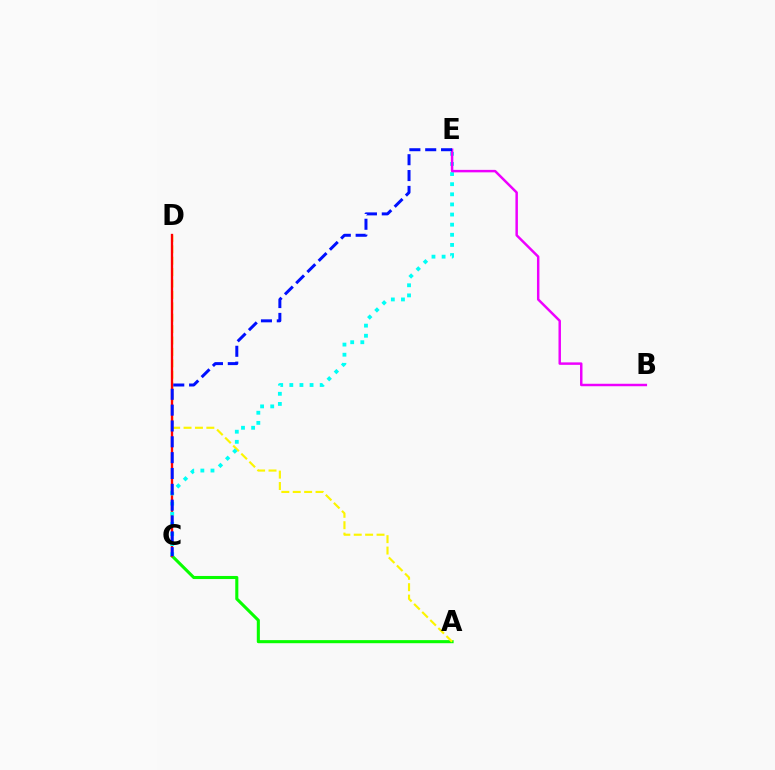{('A', 'C'): [{'color': '#08ff00', 'line_style': 'solid', 'thickness': 2.22}], ('A', 'D'): [{'color': '#fcf500', 'line_style': 'dashed', 'thickness': 1.55}], ('C', 'D'): [{'color': '#ff0000', 'line_style': 'solid', 'thickness': 1.68}], ('C', 'E'): [{'color': '#00fff6', 'line_style': 'dotted', 'thickness': 2.75}, {'color': '#0010ff', 'line_style': 'dashed', 'thickness': 2.15}], ('B', 'E'): [{'color': '#ee00ff', 'line_style': 'solid', 'thickness': 1.78}]}